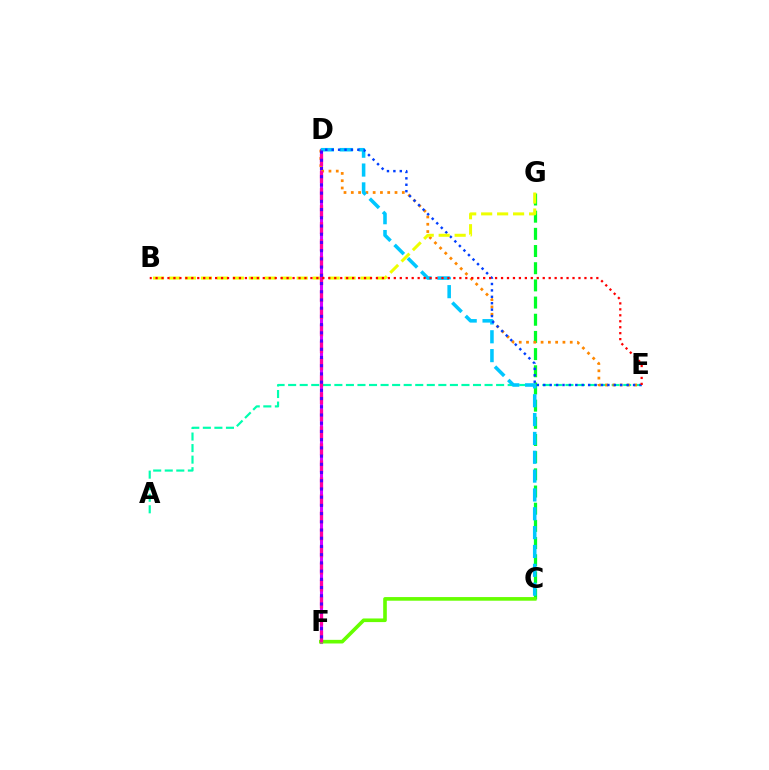{('A', 'E'): [{'color': '#00ffaf', 'line_style': 'dashed', 'thickness': 1.57}], ('D', 'F'): [{'color': '#d600ff', 'line_style': 'solid', 'thickness': 2.21}, {'color': '#ff00a0', 'line_style': 'dashed', 'thickness': 2.31}, {'color': '#4f00ff', 'line_style': 'dotted', 'thickness': 2.23}], ('C', 'G'): [{'color': '#00ff27', 'line_style': 'dashed', 'thickness': 2.33}], ('D', 'E'): [{'color': '#ff8800', 'line_style': 'dotted', 'thickness': 1.98}, {'color': '#003fff', 'line_style': 'dotted', 'thickness': 1.74}], ('C', 'F'): [{'color': '#66ff00', 'line_style': 'solid', 'thickness': 2.62}], ('C', 'D'): [{'color': '#00c7ff', 'line_style': 'dashed', 'thickness': 2.56}], ('B', 'G'): [{'color': '#eeff00', 'line_style': 'dashed', 'thickness': 2.17}], ('B', 'E'): [{'color': '#ff0000', 'line_style': 'dotted', 'thickness': 1.62}]}